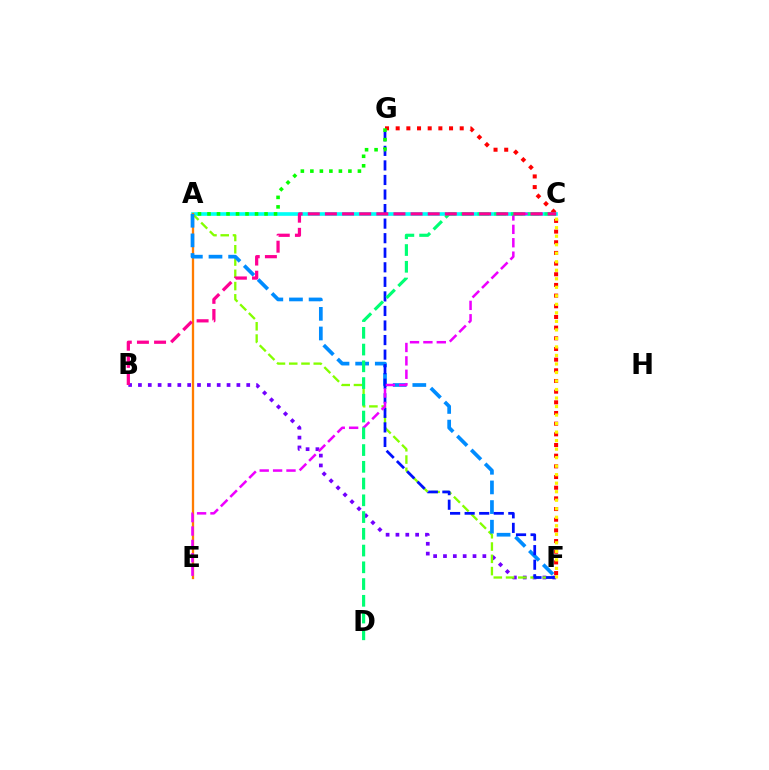{('B', 'F'): [{'color': '#7200ff', 'line_style': 'dotted', 'thickness': 2.67}], ('A', 'C'): [{'color': '#00fff6', 'line_style': 'solid', 'thickness': 2.62}], ('A', 'F'): [{'color': '#84ff00', 'line_style': 'dashed', 'thickness': 1.67}, {'color': '#008cff', 'line_style': 'dashed', 'thickness': 2.67}], ('A', 'E'): [{'color': '#ff7c00', 'line_style': 'solid', 'thickness': 1.66}], ('F', 'G'): [{'color': '#ff0000', 'line_style': 'dotted', 'thickness': 2.9}, {'color': '#0010ff', 'line_style': 'dashed', 'thickness': 1.98}], ('C', 'F'): [{'color': '#fcf500', 'line_style': 'dotted', 'thickness': 2.31}], ('A', 'G'): [{'color': '#08ff00', 'line_style': 'dotted', 'thickness': 2.58}], ('C', 'E'): [{'color': '#ee00ff', 'line_style': 'dashed', 'thickness': 1.82}], ('C', 'D'): [{'color': '#00ff74', 'line_style': 'dashed', 'thickness': 2.28}], ('B', 'C'): [{'color': '#ff0094', 'line_style': 'dashed', 'thickness': 2.33}]}